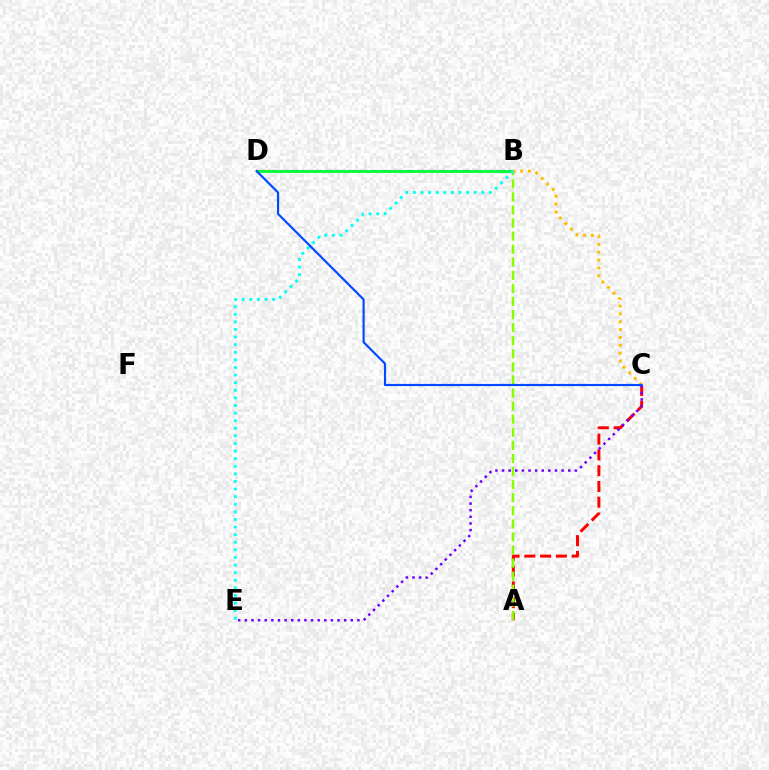{('A', 'C'): [{'color': '#ff0000', 'line_style': 'dashed', 'thickness': 2.14}], ('B', 'D'): [{'color': '#ff00cf', 'line_style': 'dashed', 'thickness': 1.55}, {'color': '#00ff39', 'line_style': 'solid', 'thickness': 2.07}], ('A', 'B'): [{'color': '#84ff00', 'line_style': 'dashed', 'thickness': 1.78}], ('B', 'E'): [{'color': '#00fff6', 'line_style': 'dotted', 'thickness': 2.06}], ('B', 'C'): [{'color': '#ffbd00', 'line_style': 'dotted', 'thickness': 2.13}], ('C', 'E'): [{'color': '#7200ff', 'line_style': 'dotted', 'thickness': 1.8}], ('C', 'D'): [{'color': '#004bff', 'line_style': 'solid', 'thickness': 1.56}]}